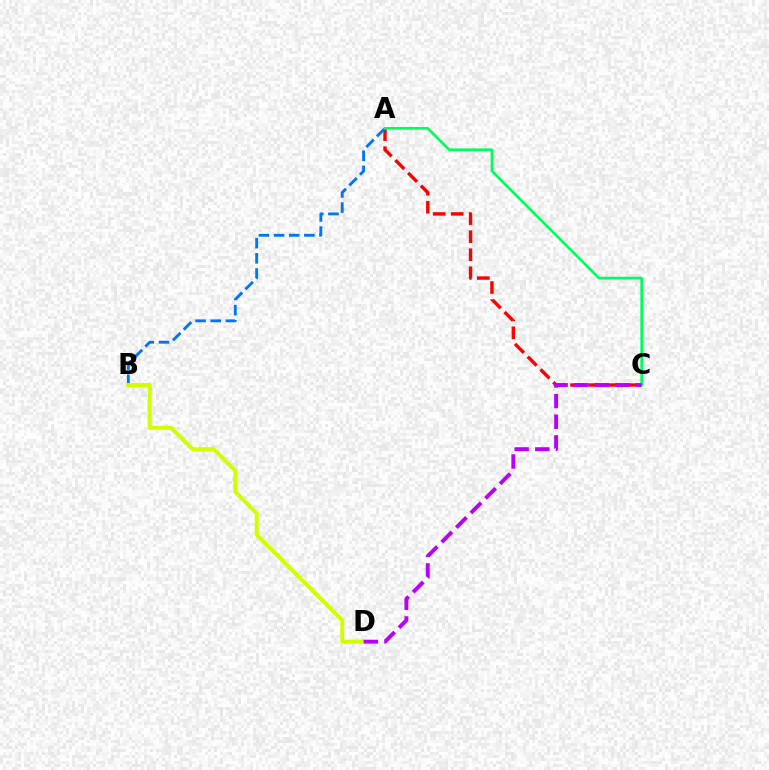{('A', 'C'): [{'color': '#ff0000', 'line_style': 'dashed', 'thickness': 2.45}, {'color': '#00ff5c', 'line_style': 'solid', 'thickness': 1.91}], ('A', 'B'): [{'color': '#0074ff', 'line_style': 'dashed', 'thickness': 2.06}], ('B', 'D'): [{'color': '#d1ff00', 'line_style': 'solid', 'thickness': 2.85}], ('C', 'D'): [{'color': '#b900ff', 'line_style': 'dashed', 'thickness': 2.8}]}